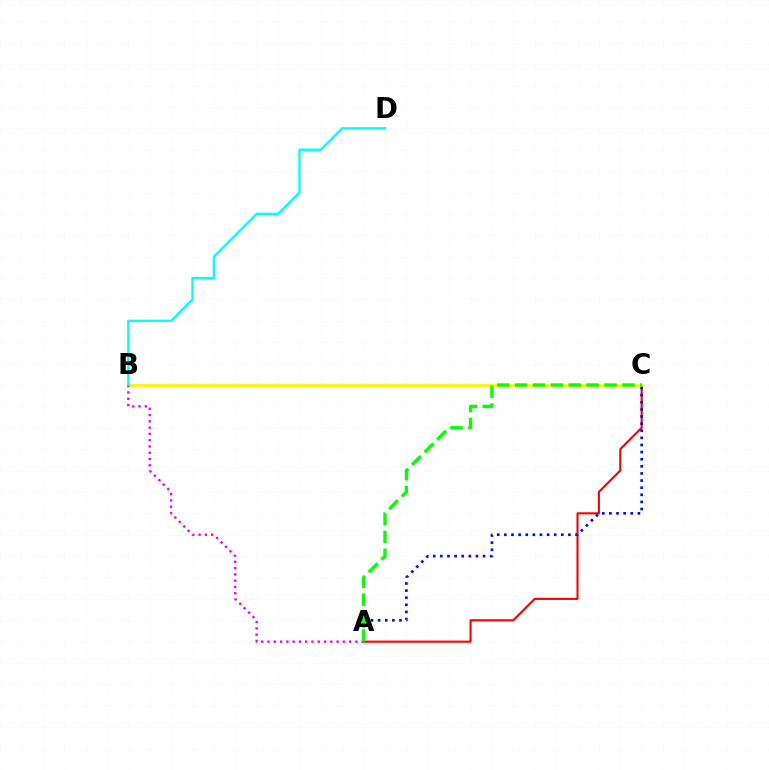{('A', 'C'): [{'color': '#ff0000', 'line_style': 'solid', 'thickness': 1.53}, {'color': '#0010ff', 'line_style': 'dotted', 'thickness': 1.93}, {'color': '#08ff00', 'line_style': 'dashed', 'thickness': 2.43}], ('B', 'C'): [{'color': '#fcf500', 'line_style': 'solid', 'thickness': 1.94}], ('A', 'B'): [{'color': '#ee00ff', 'line_style': 'dotted', 'thickness': 1.71}], ('B', 'D'): [{'color': '#00fff6', 'line_style': 'solid', 'thickness': 1.68}]}